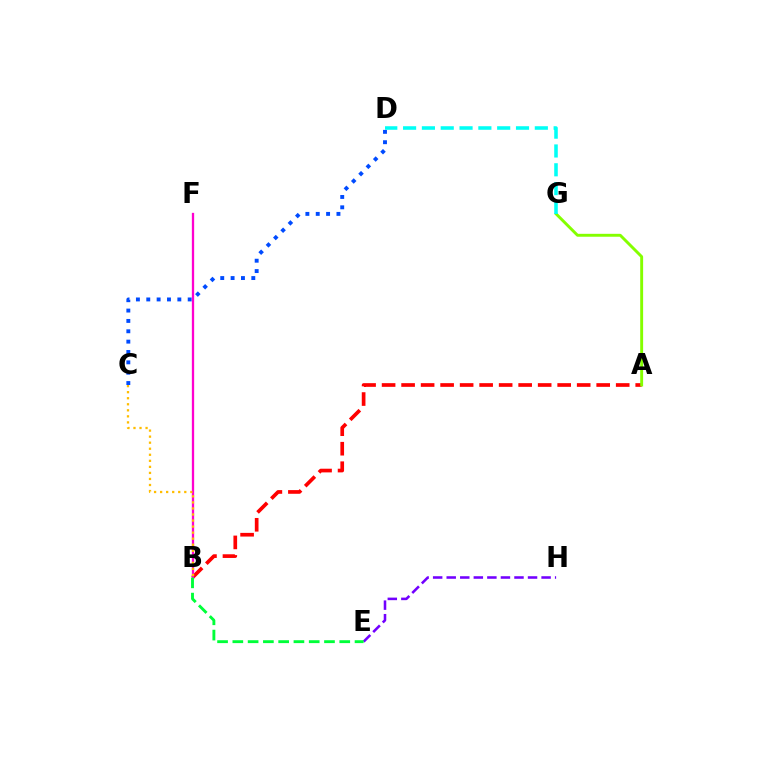{('A', 'B'): [{'color': '#ff0000', 'line_style': 'dashed', 'thickness': 2.65}], ('B', 'F'): [{'color': '#ff00cf', 'line_style': 'solid', 'thickness': 1.65}], ('B', 'C'): [{'color': '#ffbd00', 'line_style': 'dotted', 'thickness': 1.64}], ('E', 'H'): [{'color': '#7200ff', 'line_style': 'dashed', 'thickness': 1.84}], ('A', 'G'): [{'color': '#84ff00', 'line_style': 'solid', 'thickness': 2.1}], ('C', 'D'): [{'color': '#004bff', 'line_style': 'dotted', 'thickness': 2.81}], ('D', 'G'): [{'color': '#00fff6', 'line_style': 'dashed', 'thickness': 2.56}], ('B', 'E'): [{'color': '#00ff39', 'line_style': 'dashed', 'thickness': 2.07}]}